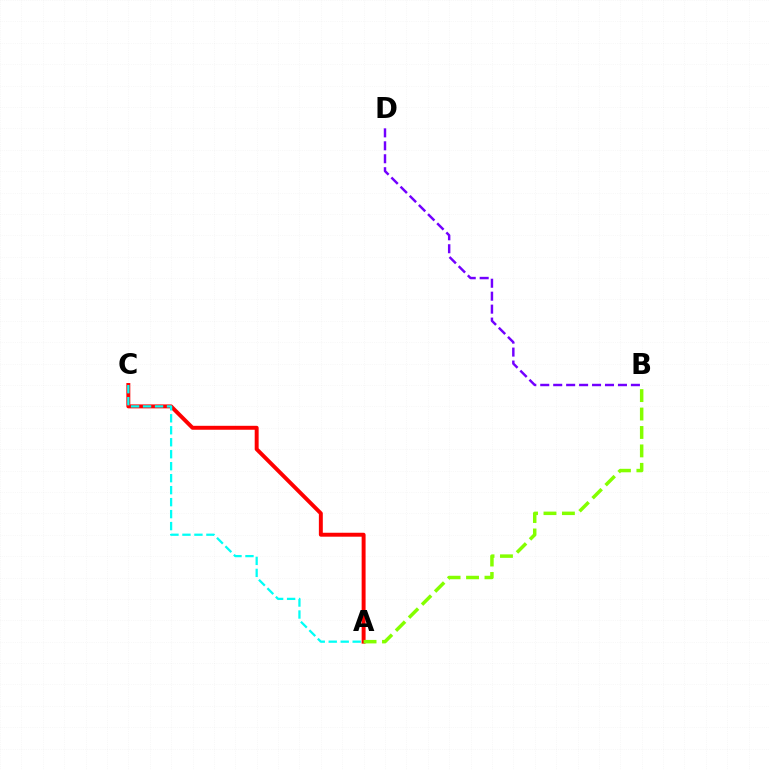{('A', 'C'): [{'color': '#ff0000', 'line_style': 'solid', 'thickness': 2.84}, {'color': '#00fff6', 'line_style': 'dashed', 'thickness': 1.63}], ('B', 'D'): [{'color': '#7200ff', 'line_style': 'dashed', 'thickness': 1.76}], ('A', 'B'): [{'color': '#84ff00', 'line_style': 'dashed', 'thickness': 2.5}]}